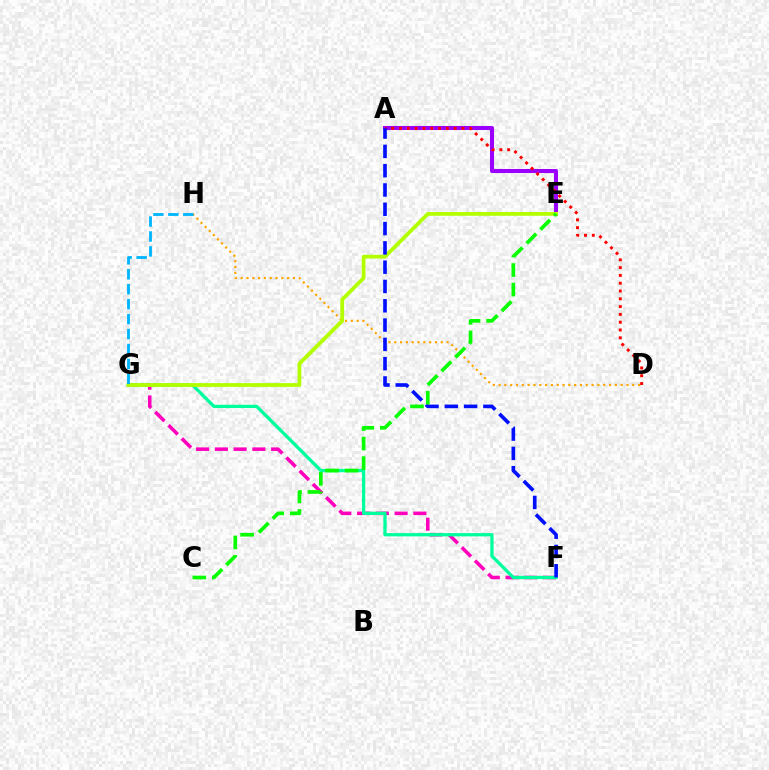{('F', 'G'): [{'color': '#ff00bd', 'line_style': 'dashed', 'thickness': 2.55}, {'color': '#00ff9d', 'line_style': 'solid', 'thickness': 2.36}], ('D', 'H'): [{'color': '#ffa500', 'line_style': 'dotted', 'thickness': 1.58}], ('A', 'E'): [{'color': '#9b00ff', 'line_style': 'solid', 'thickness': 2.91}], ('A', 'D'): [{'color': '#ff0000', 'line_style': 'dotted', 'thickness': 2.12}], ('E', 'G'): [{'color': '#b3ff00', 'line_style': 'solid', 'thickness': 2.73}], ('A', 'F'): [{'color': '#0010ff', 'line_style': 'dashed', 'thickness': 2.62}], ('G', 'H'): [{'color': '#00b5ff', 'line_style': 'dashed', 'thickness': 2.03}], ('C', 'E'): [{'color': '#08ff00', 'line_style': 'dashed', 'thickness': 2.65}]}